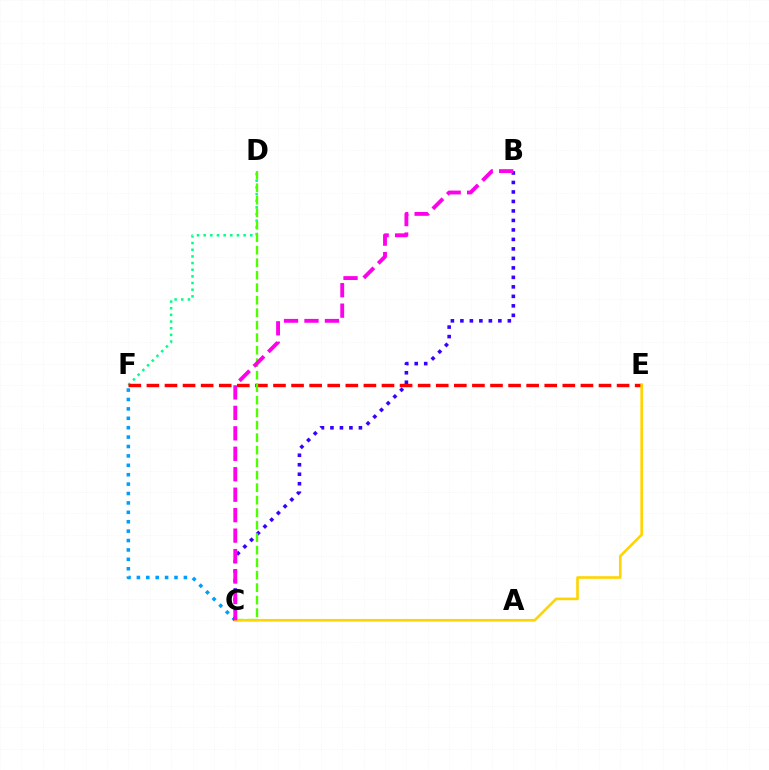{('D', 'F'): [{'color': '#00ff86', 'line_style': 'dotted', 'thickness': 1.81}], ('C', 'F'): [{'color': '#009eff', 'line_style': 'dotted', 'thickness': 2.55}], ('E', 'F'): [{'color': '#ff0000', 'line_style': 'dashed', 'thickness': 2.46}], ('B', 'C'): [{'color': '#3700ff', 'line_style': 'dotted', 'thickness': 2.58}, {'color': '#ff00ed', 'line_style': 'dashed', 'thickness': 2.78}], ('C', 'D'): [{'color': '#4fff00', 'line_style': 'dashed', 'thickness': 1.7}], ('C', 'E'): [{'color': '#ffd500', 'line_style': 'solid', 'thickness': 1.89}]}